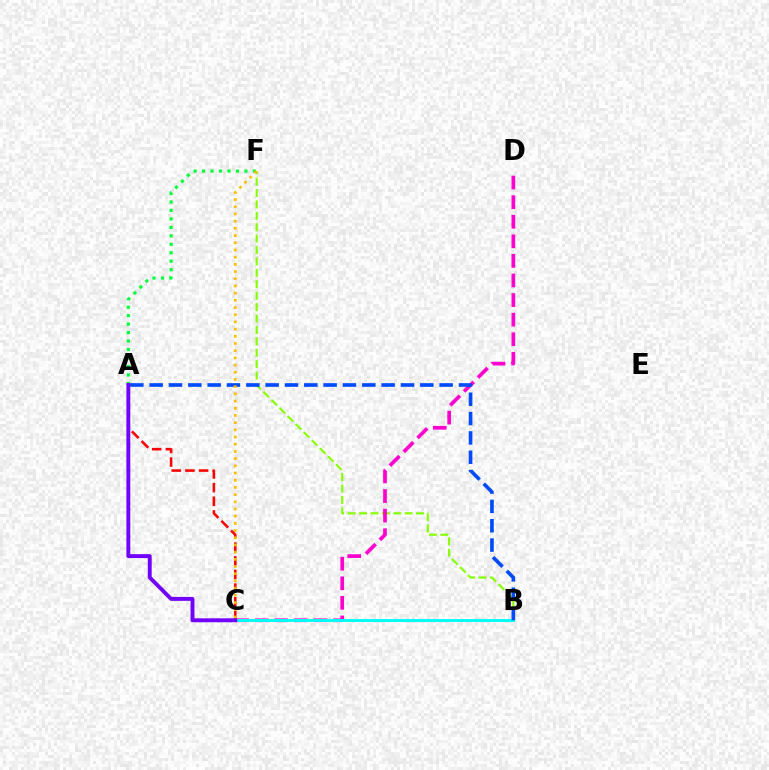{('B', 'F'): [{'color': '#84ff00', 'line_style': 'dashed', 'thickness': 1.55}], ('A', 'C'): [{'color': '#ff0000', 'line_style': 'dashed', 'thickness': 1.86}, {'color': '#7200ff', 'line_style': 'solid', 'thickness': 2.81}], ('C', 'D'): [{'color': '#ff00cf', 'line_style': 'dashed', 'thickness': 2.66}], ('B', 'C'): [{'color': '#00fff6', 'line_style': 'solid', 'thickness': 2.1}], ('A', 'F'): [{'color': '#00ff39', 'line_style': 'dotted', 'thickness': 2.3}], ('A', 'B'): [{'color': '#004bff', 'line_style': 'dashed', 'thickness': 2.63}], ('C', 'F'): [{'color': '#ffbd00', 'line_style': 'dotted', 'thickness': 1.95}]}